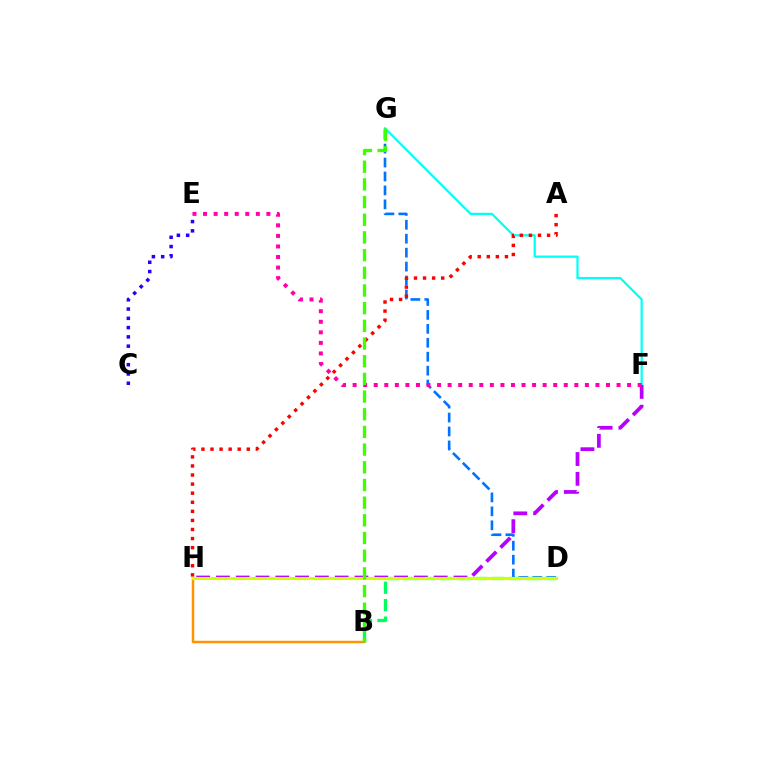{('D', 'G'): [{'color': '#0074ff', 'line_style': 'dashed', 'thickness': 1.89}], ('C', 'E'): [{'color': '#2500ff', 'line_style': 'dotted', 'thickness': 2.52}], ('F', 'G'): [{'color': '#00fff6', 'line_style': 'solid', 'thickness': 1.6}], ('B', 'D'): [{'color': '#00ff5c', 'line_style': 'dashed', 'thickness': 2.37}], ('F', 'H'): [{'color': '#b900ff', 'line_style': 'dashed', 'thickness': 2.69}], ('B', 'H'): [{'color': '#ff9400', 'line_style': 'solid', 'thickness': 1.78}], ('D', 'H'): [{'color': '#d1ff00', 'line_style': 'solid', 'thickness': 2.23}], ('E', 'F'): [{'color': '#ff00ac', 'line_style': 'dotted', 'thickness': 2.87}], ('A', 'H'): [{'color': '#ff0000', 'line_style': 'dotted', 'thickness': 2.47}], ('B', 'G'): [{'color': '#3dff00', 'line_style': 'dashed', 'thickness': 2.4}]}